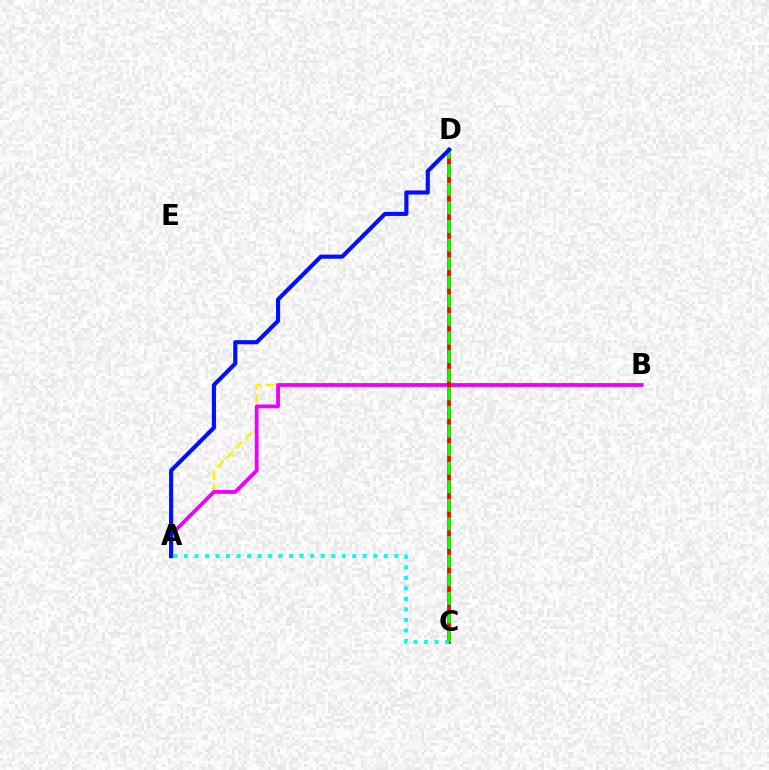{('A', 'B'): [{'color': '#fcf500', 'line_style': 'dashed', 'thickness': 1.83}, {'color': '#ee00ff', 'line_style': 'solid', 'thickness': 2.74}], ('C', 'D'): [{'color': '#ff0000', 'line_style': 'solid', 'thickness': 2.74}, {'color': '#08ff00', 'line_style': 'dashed', 'thickness': 2.53}], ('A', 'C'): [{'color': '#00fff6', 'line_style': 'dotted', 'thickness': 2.86}], ('A', 'D'): [{'color': '#0010ff', 'line_style': 'solid', 'thickness': 2.96}]}